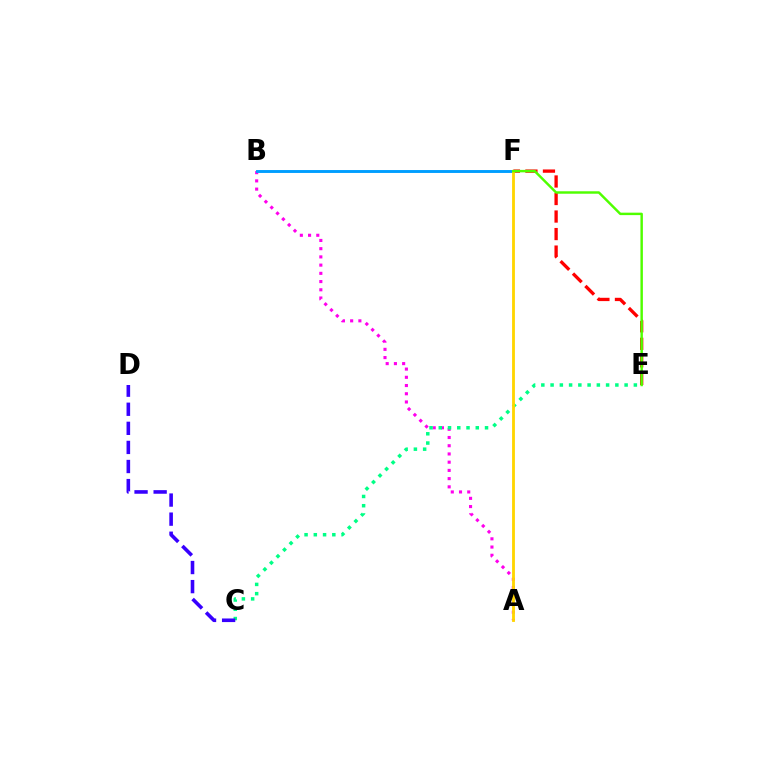{('A', 'B'): [{'color': '#ff00ed', 'line_style': 'dotted', 'thickness': 2.23}], ('C', 'E'): [{'color': '#00ff86', 'line_style': 'dotted', 'thickness': 2.51}], ('B', 'F'): [{'color': '#009eff', 'line_style': 'solid', 'thickness': 2.09}], ('E', 'F'): [{'color': '#ff0000', 'line_style': 'dashed', 'thickness': 2.38}, {'color': '#4fff00', 'line_style': 'solid', 'thickness': 1.76}], ('C', 'D'): [{'color': '#3700ff', 'line_style': 'dashed', 'thickness': 2.59}], ('A', 'F'): [{'color': '#ffd500', 'line_style': 'solid', 'thickness': 2.04}]}